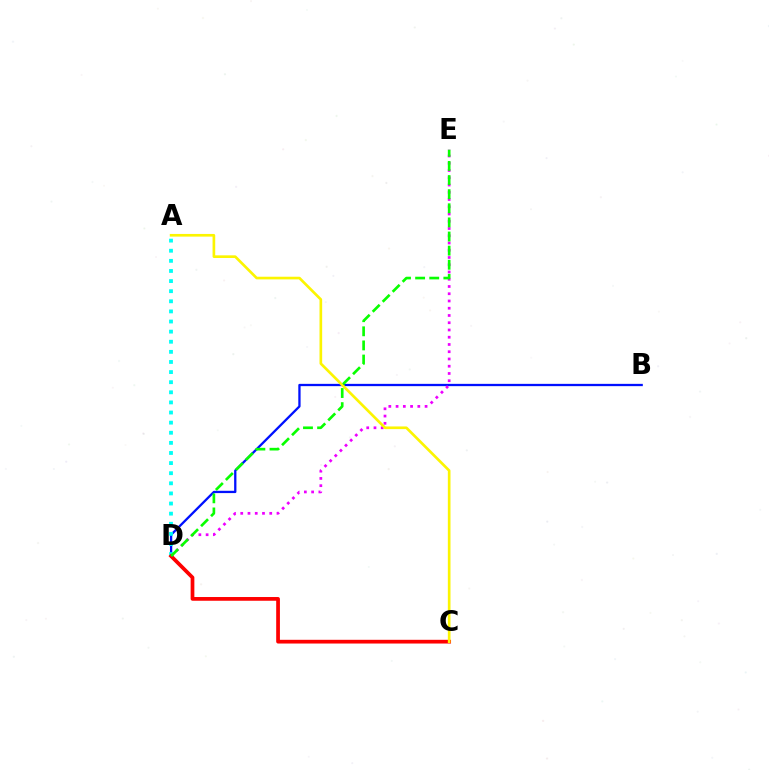{('B', 'D'): [{'color': '#0010ff', 'line_style': 'solid', 'thickness': 1.65}], ('D', 'E'): [{'color': '#ee00ff', 'line_style': 'dotted', 'thickness': 1.97}, {'color': '#08ff00', 'line_style': 'dashed', 'thickness': 1.92}], ('A', 'D'): [{'color': '#00fff6', 'line_style': 'dotted', 'thickness': 2.75}], ('C', 'D'): [{'color': '#ff0000', 'line_style': 'solid', 'thickness': 2.68}], ('A', 'C'): [{'color': '#fcf500', 'line_style': 'solid', 'thickness': 1.92}]}